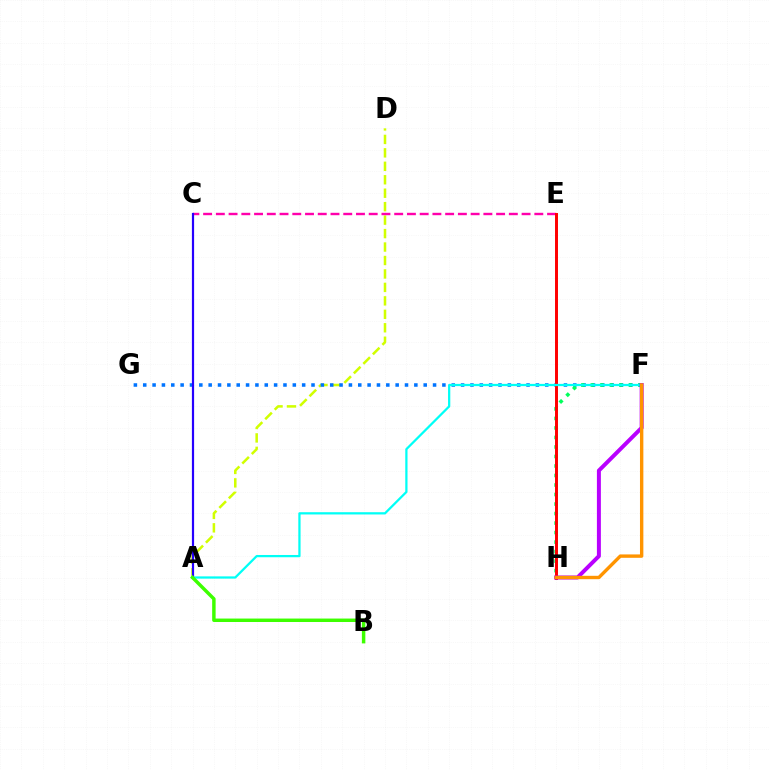{('A', 'D'): [{'color': '#d1ff00', 'line_style': 'dashed', 'thickness': 1.83}], ('F', 'G'): [{'color': '#0074ff', 'line_style': 'dotted', 'thickness': 2.54}], ('F', 'H'): [{'color': '#00ff5c', 'line_style': 'dotted', 'thickness': 2.58}, {'color': '#b900ff', 'line_style': 'solid', 'thickness': 2.86}, {'color': '#ff9400', 'line_style': 'solid', 'thickness': 2.44}], ('C', 'E'): [{'color': '#ff00ac', 'line_style': 'dashed', 'thickness': 1.73}], ('E', 'H'): [{'color': '#ff0000', 'line_style': 'solid', 'thickness': 2.13}], ('A', 'F'): [{'color': '#00fff6', 'line_style': 'solid', 'thickness': 1.62}], ('A', 'C'): [{'color': '#2500ff', 'line_style': 'solid', 'thickness': 1.59}], ('A', 'B'): [{'color': '#3dff00', 'line_style': 'solid', 'thickness': 2.49}]}